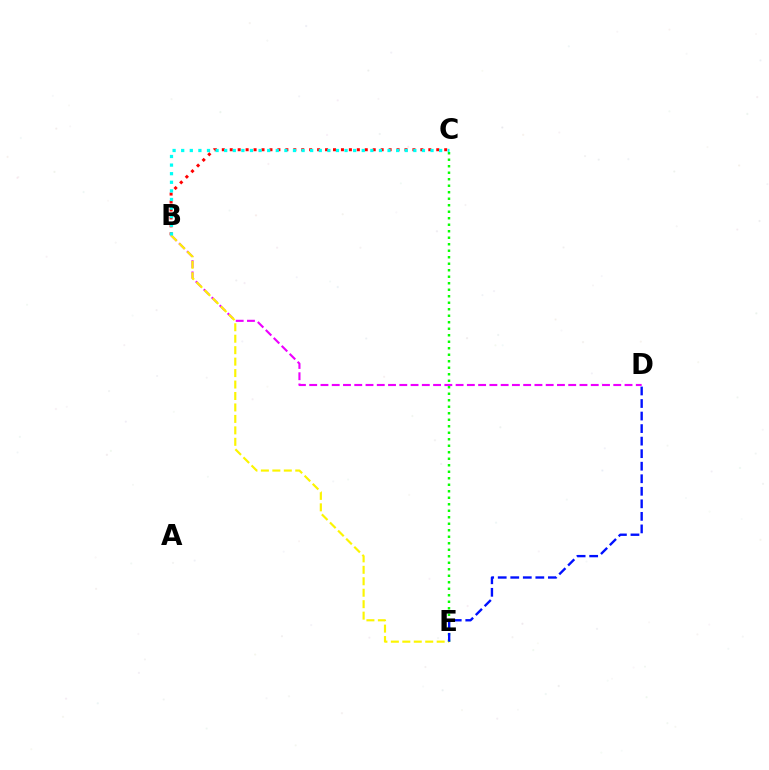{('B', 'C'): [{'color': '#ff0000', 'line_style': 'dotted', 'thickness': 2.16}, {'color': '#00fff6', 'line_style': 'dotted', 'thickness': 2.34}], ('B', 'D'): [{'color': '#ee00ff', 'line_style': 'dashed', 'thickness': 1.53}], ('C', 'E'): [{'color': '#08ff00', 'line_style': 'dotted', 'thickness': 1.77}], ('B', 'E'): [{'color': '#fcf500', 'line_style': 'dashed', 'thickness': 1.56}], ('D', 'E'): [{'color': '#0010ff', 'line_style': 'dashed', 'thickness': 1.7}]}